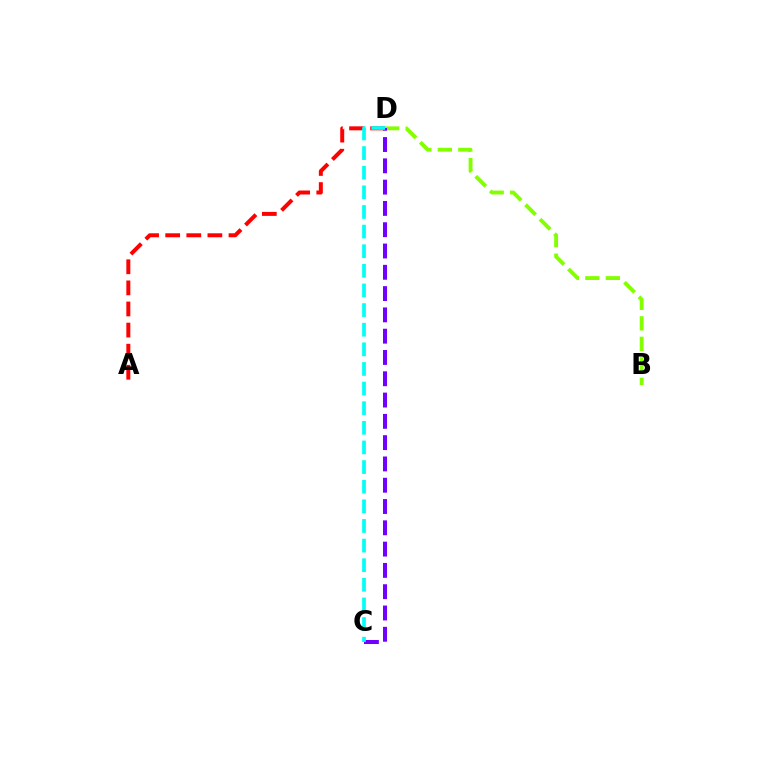{('B', 'D'): [{'color': '#84ff00', 'line_style': 'dashed', 'thickness': 2.79}], ('A', 'D'): [{'color': '#ff0000', 'line_style': 'dashed', 'thickness': 2.87}], ('C', 'D'): [{'color': '#7200ff', 'line_style': 'dashed', 'thickness': 2.89}, {'color': '#00fff6', 'line_style': 'dashed', 'thickness': 2.67}]}